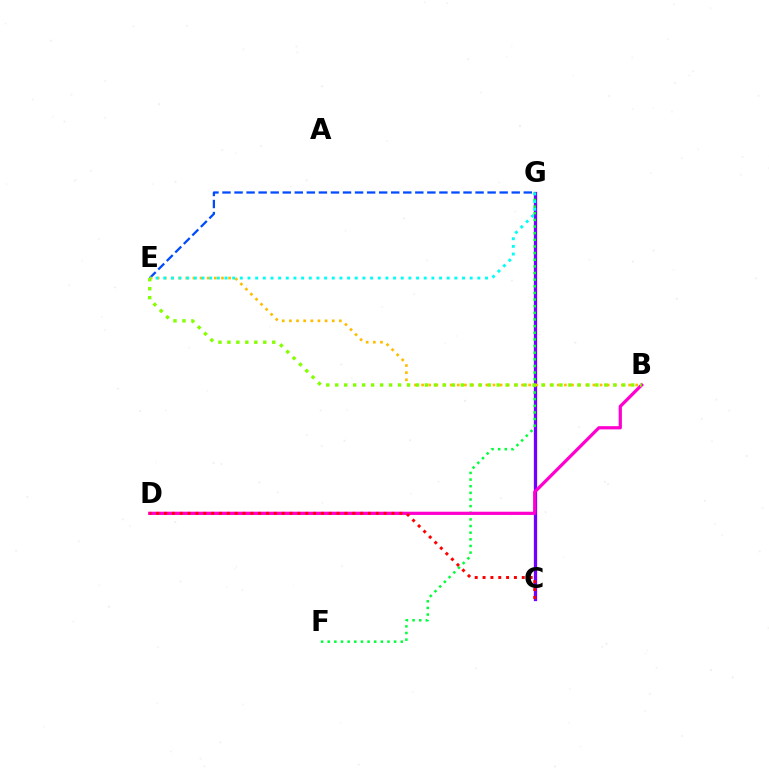{('C', 'G'): [{'color': '#7200ff', 'line_style': 'solid', 'thickness': 2.37}], ('F', 'G'): [{'color': '#00ff39', 'line_style': 'dotted', 'thickness': 1.8}], ('E', 'G'): [{'color': '#004bff', 'line_style': 'dashed', 'thickness': 1.64}, {'color': '#00fff6', 'line_style': 'dotted', 'thickness': 2.08}], ('B', 'E'): [{'color': '#ffbd00', 'line_style': 'dotted', 'thickness': 1.94}, {'color': '#84ff00', 'line_style': 'dotted', 'thickness': 2.44}], ('B', 'D'): [{'color': '#ff00cf', 'line_style': 'solid', 'thickness': 2.32}], ('C', 'D'): [{'color': '#ff0000', 'line_style': 'dotted', 'thickness': 2.13}]}